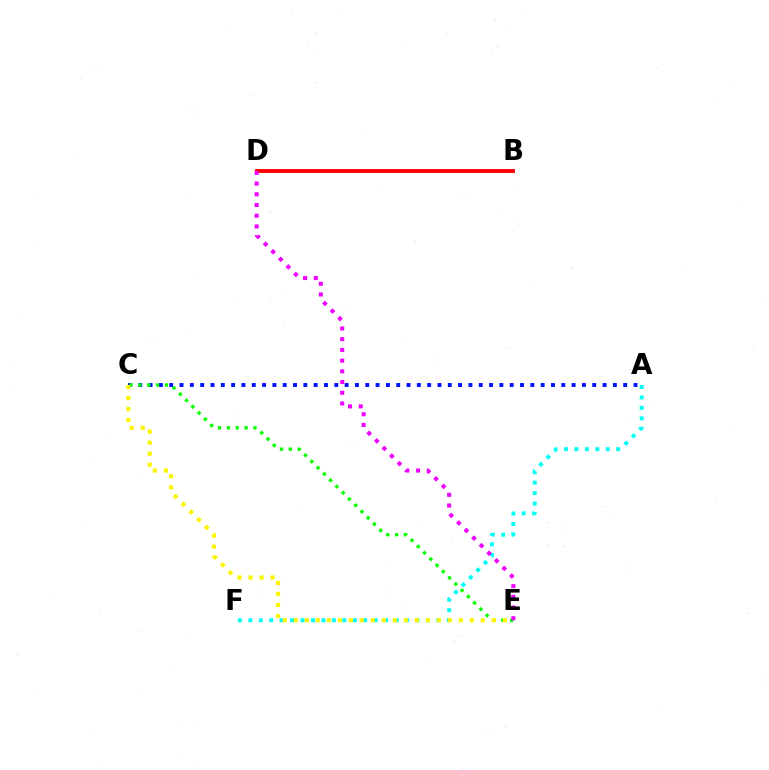{('A', 'C'): [{'color': '#0010ff', 'line_style': 'dotted', 'thickness': 2.8}], ('A', 'F'): [{'color': '#00fff6', 'line_style': 'dotted', 'thickness': 2.84}], ('B', 'D'): [{'color': '#ff0000', 'line_style': 'solid', 'thickness': 2.78}], ('C', 'E'): [{'color': '#08ff00', 'line_style': 'dotted', 'thickness': 2.41}, {'color': '#fcf500', 'line_style': 'dotted', 'thickness': 2.99}], ('D', 'E'): [{'color': '#ee00ff', 'line_style': 'dotted', 'thickness': 2.91}]}